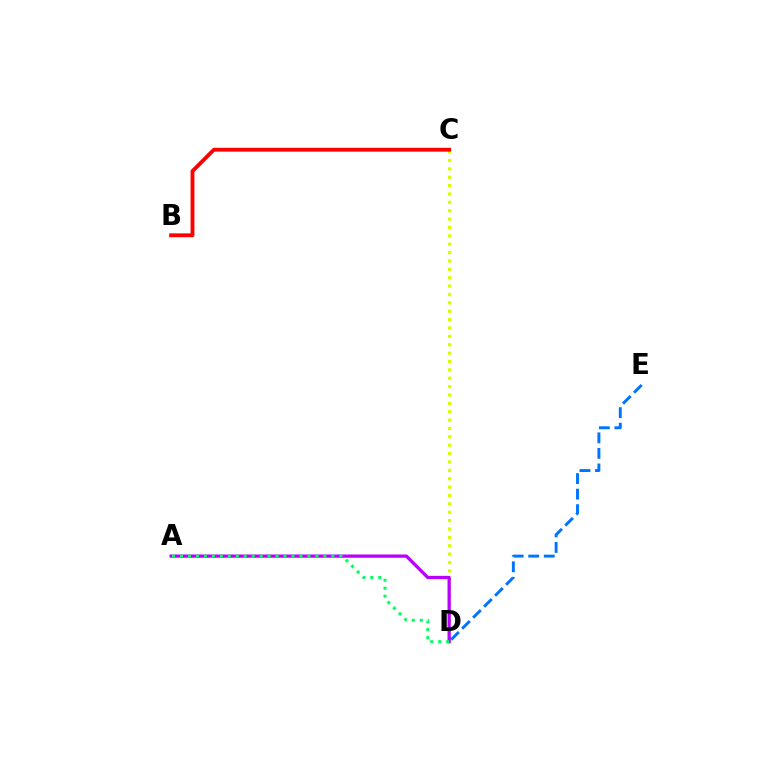{('C', 'D'): [{'color': '#d1ff00', 'line_style': 'dotted', 'thickness': 2.28}], ('B', 'C'): [{'color': '#ff0000', 'line_style': 'solid', 'thickness': 2.77}], ('D', 'E'): [{'color': '#0074ff', 'line_style': 'dashed', 'thickness': 2.11}], ('A', 'D'): [{'color': '#b900ff', 'line_style': 'solid', 'thickness': 2.35}, {'color': '#00ff5c', 'line_style': 'dotted', 'thickness': 2.16}]}